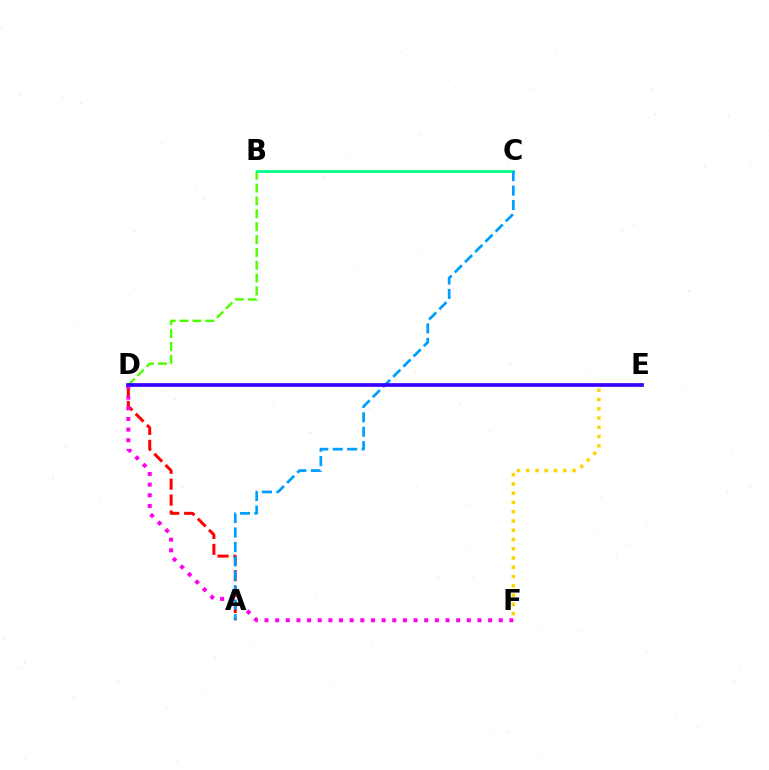{('A', 'D'): [{'color': '#ff0000', 'line_style': 'dashed', 'thickness': 2.16}], ('B', 'D'): [{'color': '#4fff00', 'line_style': 'dashed', 'thickness': 1.75}], ('B', 'C'): [{'color': '#00ff86', 'line_style': 'solid', 'thickness': 1.98}], ('D', 'F'): [{'color': '#ff00ed', 'line_style': 'dotted', 'thickness': 2.89}], ('A', 'C'): [{'color': '#009eff', 'line_style': 'dashed', 'thickness': 1.96}], ('E', 'F'): [{'color': '#ffd500', 'line_style': 'dotted', 'thickness': 2.52}], ('D', 'E'): [{'color': '#3700ff', 'line_style': 'solid', 'thickness': 2.66}]}